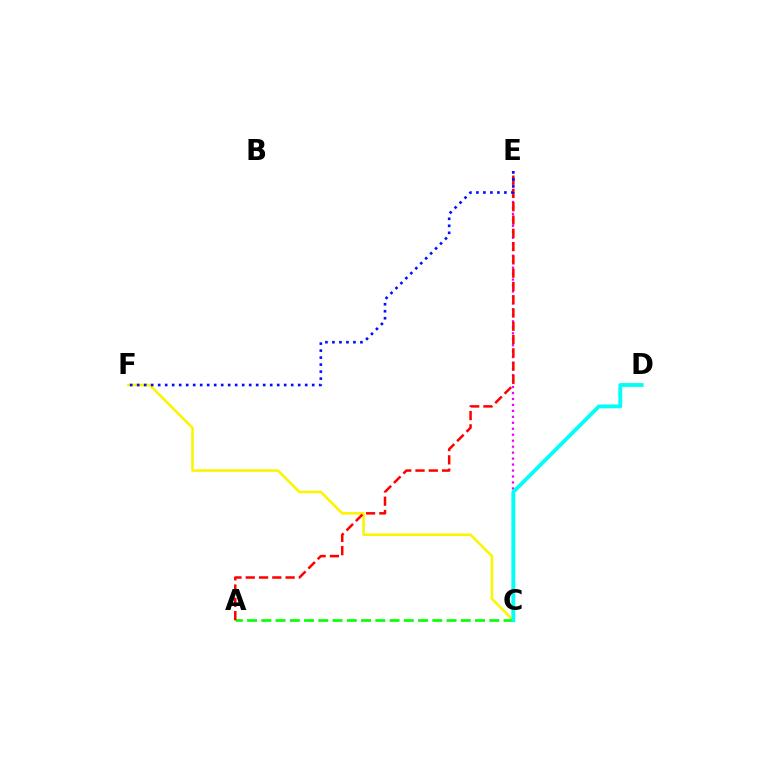{('C', 'F'): [{'color': '#fcf500', 'line_style': 'solid', 'thickness': 1.86}], ('A', 'C'): [{'color': '#08ff00', 'line_style': 'dashed', 'thickness': 1.94}], ('C', 'E'): [{'color': '#ee00ff', 'line_style': 'dotted', 'thickness': 1.62}], ('A', 'E'): [{'color': '#ff0000', 'line_style': 'dashed', 'thickness': 1.8}], ('C', 'D'): [{'color': '#00fff6', 'line_style': 'solid', 'thickness': 2.76}], ('E', 'F'): [{'color': '#0010ff', 'line_style': 'dotted', 'thickness': 1.9}]}